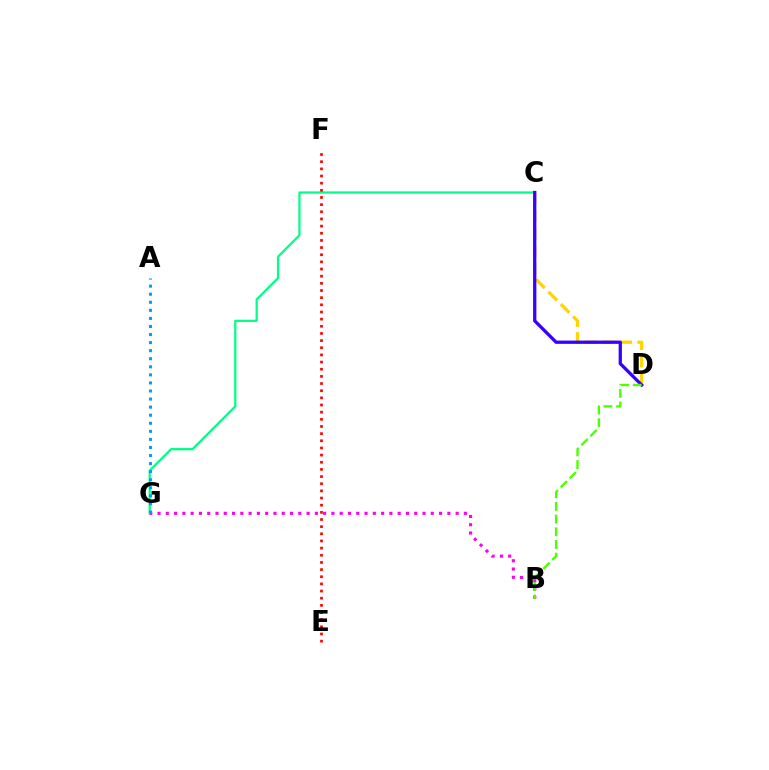{('C', 'G'): [{'color': '#00ff86', 'line_style': 'solid', 'thickness': 1.61}], ('C', 'D'): [{'color': '#ffd500', 'line_style': 'dashed', 'thickness': 2.37}, {'color': '#3700ff', 'line_style': 'solid', 'thickness': 2.36}], ('B', 'G'): [{'color': '#ff00ed', 'line_style': 'dotted', 'thickness': 2.25}], ('B', 'D'): [{'color': '#4fff00', 'line_style': 'dashed', 'thickness': 1.72}], ('E', 'F'): [{'color': '#ff0000', 'line_style': 'dotted', 'thickness': 1.94}], ('A', 'G'): [{'color': '#009eff', 'line_style': 'dotted', 'thickness': 2.19}]}